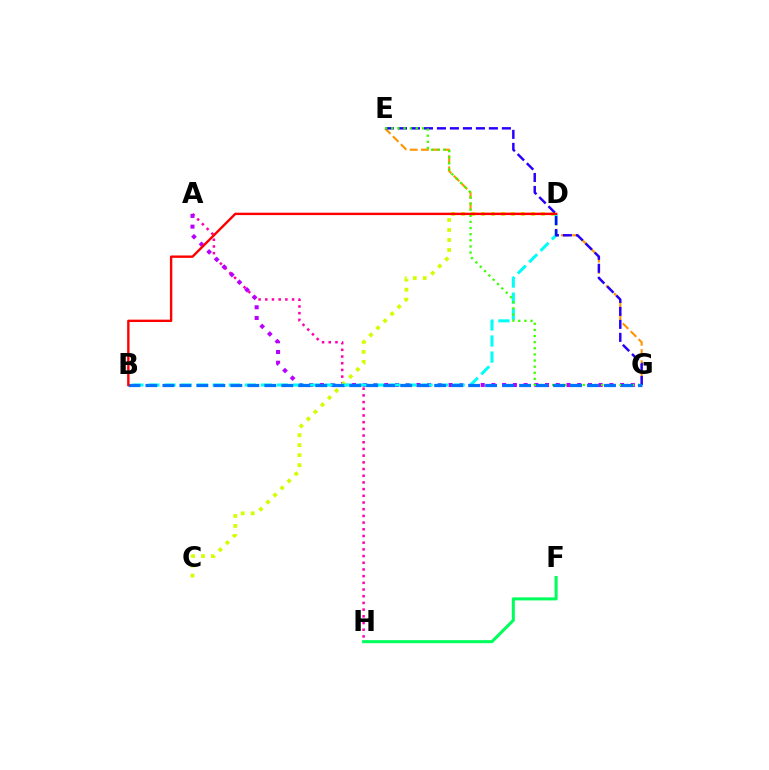{('A', 'H'): [{'color': '#ff00ac', 'line_style': 'dotted', 'thickness': 1.82}], ('E', 'G'): [{'color': '#ff9400', 'line_style': 'dashed', 'thickness': 1.52}, {'color': '#2500ff', 'line_style': 'dashed', 'thickness': 1.76}, {'color': '#3dff00', 'line_style': 'dotted', 'thickness': 1.67}], ('A', 'G'): [{'color': '#b900ff', 'line_style': 'dotted', 'thickness': 2.91}], ('F', 'H'): [{'color': '#00ff5c', 'line_style': 'solid', 'thickness': 2.19}], ('C', 'D'): [{'color': '#d1ff00', 'line_style': 'dotted', 'thickness': 2.71}], ('B', 'D'): [{'color': '#00fff6', 'line_style': 'dashed', 'thickness': 2.18}, {'color': '#ff0000', 'line_style': 'solid', 'thickness': 1.72}], ('B', 'G'): [{'color': '#0074ff', 'line_style': 'dashed', 'thickness': 2.31}]}